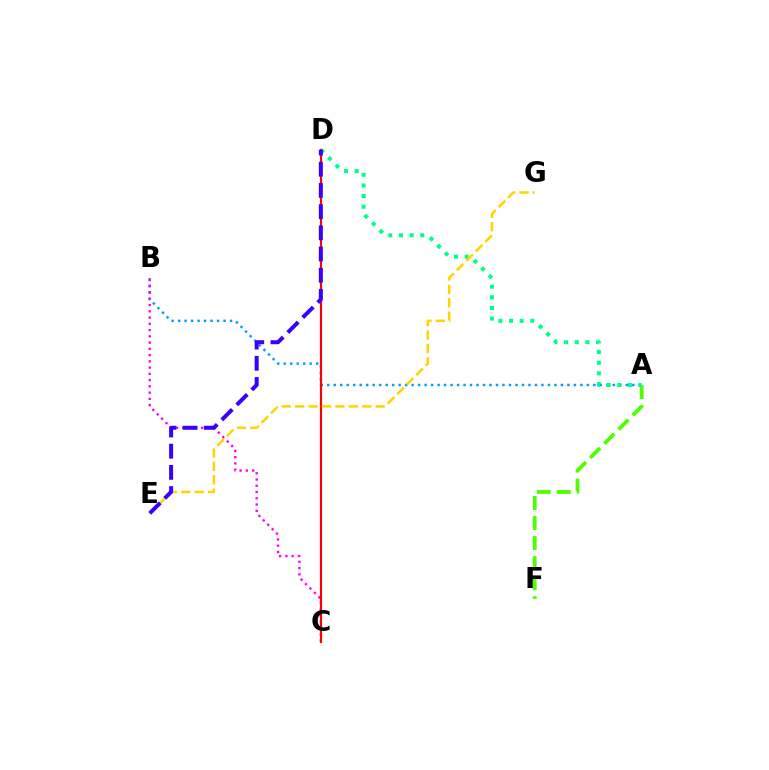{('A', 'B'): [{'color': '#009eff', 'line_style': 'dotted', 'thickness': 1.76}], ('A', 'F'): [{'color': '#4fff00', 'line_style': 'dashed', 'thickness': 2.72}], ('B', 'C'): [{'color': '#ff00ed', 'line_style': 'dotted', 'thickness': 1.7}], ('A', 'D'): [{'color': '#00ff86', 'line_style': 'dotted', 'thickness': 2.9}], ('C', 'D'): [{'color': '#ff0000', 'line_style': 'solid', 'thickness': 1.57}], ('E', 'G'): [{'color': '#ffd500', 'line_style': 'dashed', 'thickness': 1.82}], ('D', 'E'): [{'color': '#3700ff', 'line_style': 'dashed', 'thickness': 2.88}]}